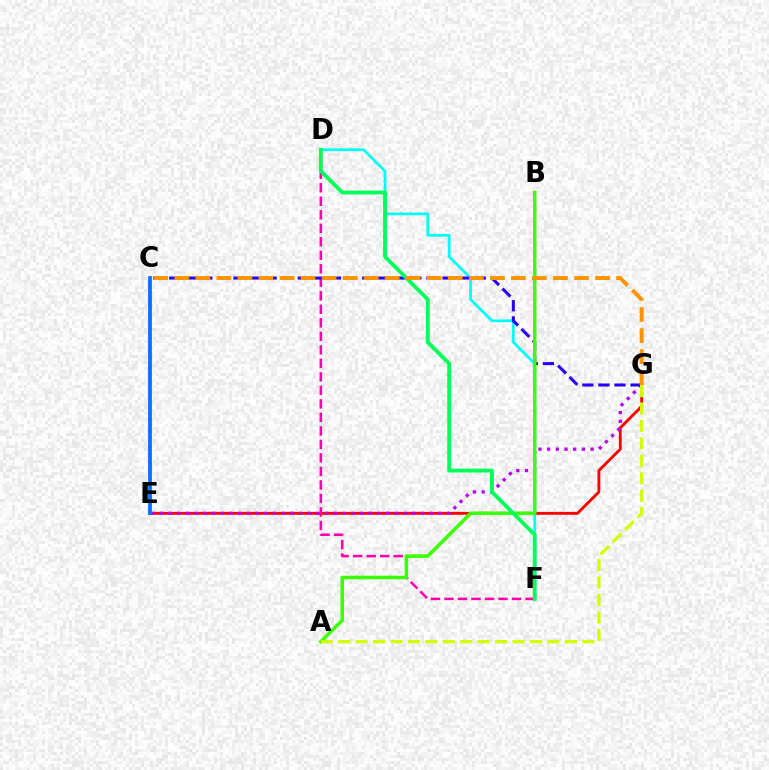{('E', 'G'): [{'color': '#ff0000', 'line_style': 'solid', 'thickness': 2.08}, {'color': '#b900ff', 'line_style': 'dotted', 'thickness': 2.36}], ('D', 'F'): [{'color': '#ff00ac', 'line_style': 'dashed', 'thickness': 1.83}, {'color': '#00fff6', 'line_style': 'solid', 'thickness': 1.99}, {'color': '#00ff5c', 'line_style': 'solid', 'thickness': 2.78}], ('C', 'E'): [{'color': '#0074ff', 'line_style': 'solid', 'thickness': 2.71}], ('C', 'G'): [{'color': '#2500ff', 'line_style': 'dashed', 'thickness': 2.18}, {'color': '#ff9400', 'line_style': 'dashed', 'thickness': 2.86}], ('A', 'B'): [{'color': '#3dff00', 'line_style': 'solid', 'thickness': 2.55}], ('A', 'G'): [{'color': '#d1ff00', 'line_style': 'dashed', 'thickness': 2.37}]}